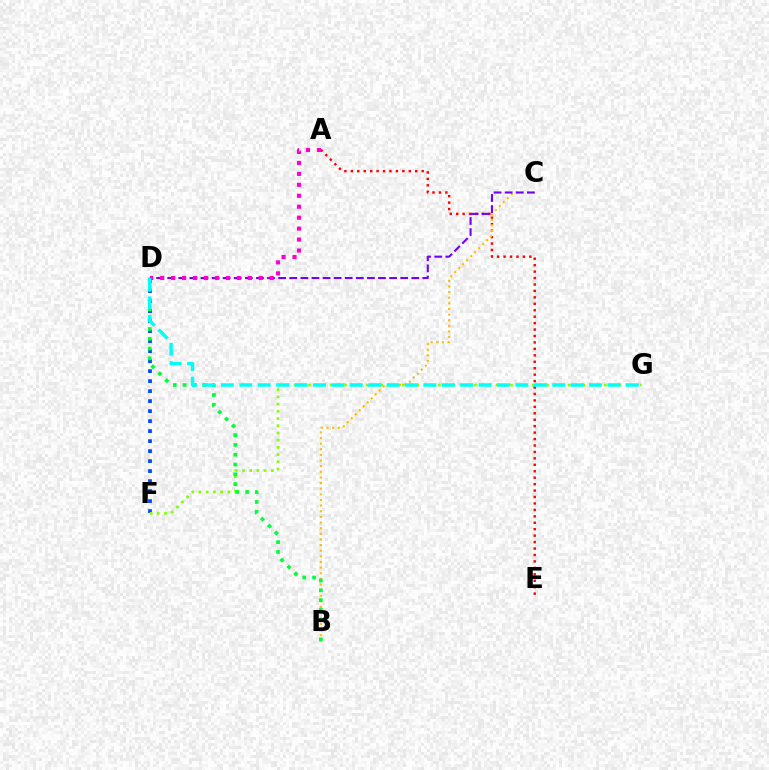{('D', 'F'): [{'color': '#004bff', 'line_style': 'dotted', 'thickness': 2.72}], ('F', 'G'): [{'color': '#84ff00', 'line_style': 'dotted', 'thickness': 1.96}], ('A', 'E'): [{'color': '#ff0000', 'line_style': 'dotted', 'thickness': 1.75}], ('B', 'C'): [{'color': '#ffbd00', 'line_style': 'dotted', 'thickness': 1.53}], ('B', 'D'): [{'color': '#00ff39', 'line_style': 'dotted', 'thickness': 2.66}], ('C', 'D'): [{'color': '#7200ff', 'line_style': 'dashed', 'thickness': 1.51}], ('A', 'D'): [{'color': '#ff00cf', 'line_style': 'dotted', 'thickness': 2.98}], ('D', 'G'): [{'color': '#00fff6', 'line_style': 'dashed', 'thickness': 2.5}]}